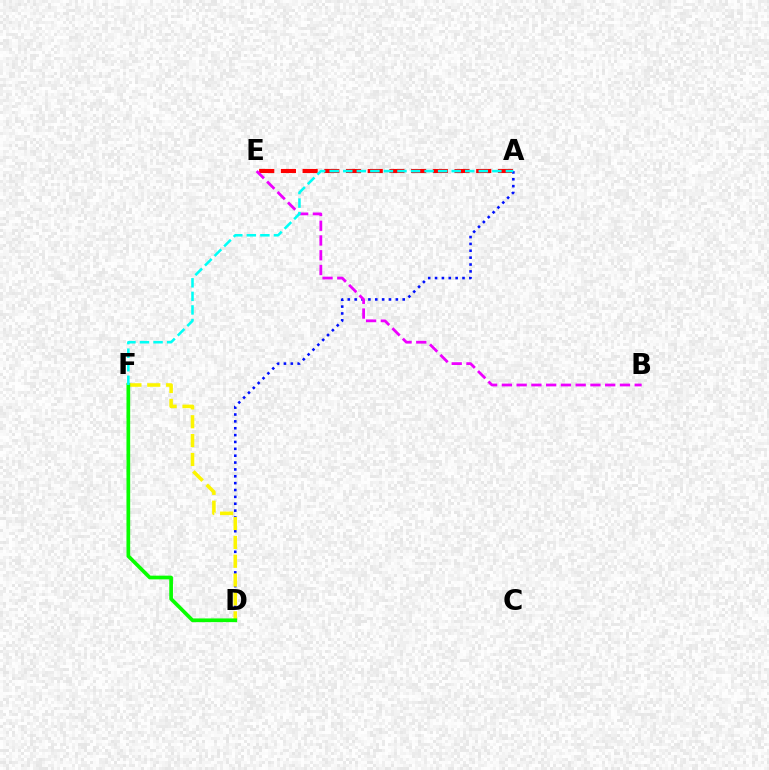{('A', 'E'): [{'color': '#ff0000', 'line_style': 'dashed', 'thickness': 2.95}], ('A', 'D'): [{'color': '#0010ff', 'line_style': 'dotted', 'thickness': 1.87}], ('B', 'E'): [{'color': '#ee00ff', 'line_style': 'dashed', 'thickness': 2.01}], ('D', 'F'): [{'color': '#fcf500', 'line_style': 'dashed', 'thickness': 2.56}, {'color': '#08ff00', 'line_style': 'solid', 'thickness': 2.66}], ('A', 'F'): [{'color': '#00fff6', 'line_style': 'dashed', 'thickness': 1.84}]}